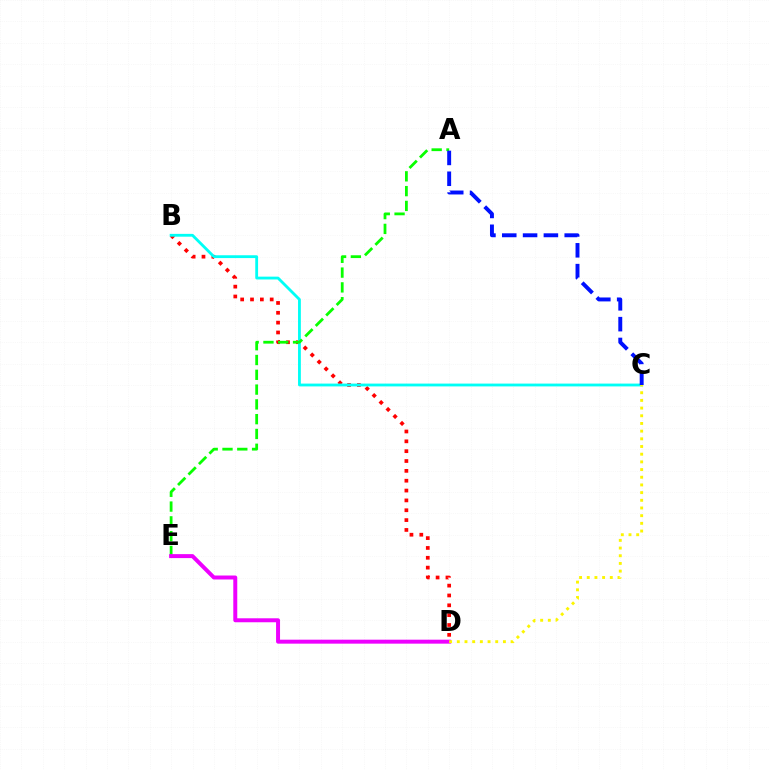{('B', 'D'): [{'color': '#ff0000', 'line_style': 'dotted', 'thickness': 2.68}], ('B', 'C'): [{'color': '#00fff6', 'line_style': 'solid', 'thickness': 2.03}], ('A', 'E'): [{'color': '#08ff00', 'line_style': 'dashed', 'thickness': 2.01}], ('D', 'E'): [{'color': '#ee00ff', 'line_style': 'solid', 'thickness': 2.86}], ('A', 'C'): [{'color': '#0010ff', 'line_style': 'dashed', 'thickness': 2.83}], ('C', 'D'): [{'color': '#fcf500', 'line_style': 'dotted', 'thickness': 2.09}]}